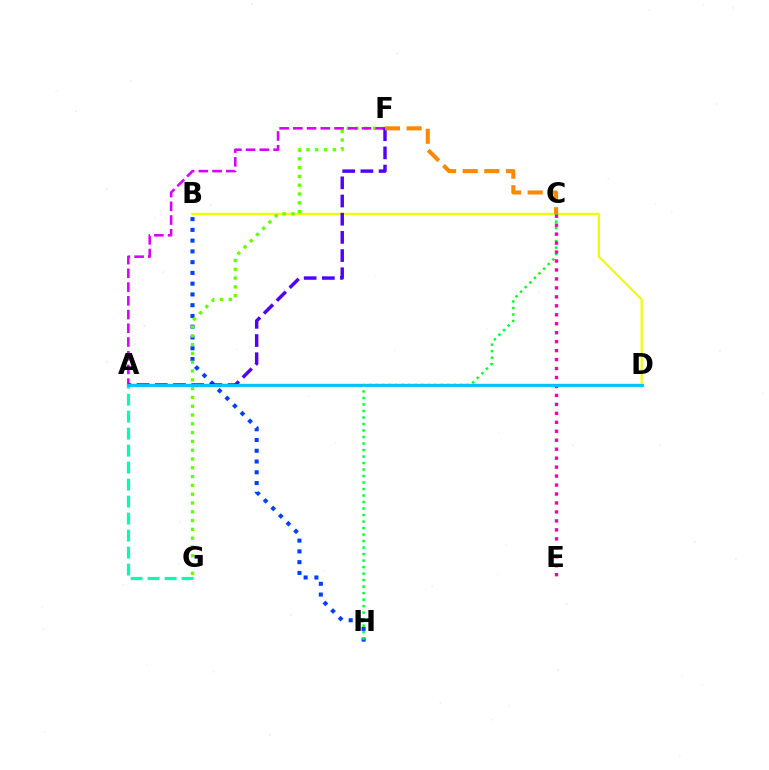{('A', 'D'): [{'color': '#ff0000', 'line_style': 'solid', 'thickness': 1.61}, {'color': '#00c7ff', 'line_style': 'solid', 'thickness': 2.1}], ('B', 'D'): [{'color': '#eeff00', 'line_style': 'solid', 'thickness': 1.57}], ('B', 'H'): [{'color': '#003fff', 'line_style': 'dotted', 'thickness': 2.92}], ('C', 'H'): [{'color': '#00ff27', 'line_style': 'dotted', 'thickness': 1.77}], ('A', 'G'): [{'color': '#00ffaf', 'line_style': 'dashed', 'thickness': 2.31}], ('F', 'G'): [{'color': '#66ff00', 'line_style': 'dotted', 'thickness': 2.39}], ('C', 'E'): [{'color': '#ff00a0', 'line_style': 'dotted', 'thickness': 2.43}], ('A', 'F'): [{'color': '#d600ff', 'line_style': 'dashed', 'thickness': 1.86}, {'color': '#4f00ff', 'line_style': 'dashed', 'thickness': 2.47}], ('C', 'F'): [{'color': '#ff8800', 'line_style': 'dashed', 'thickness': 2.93}]}